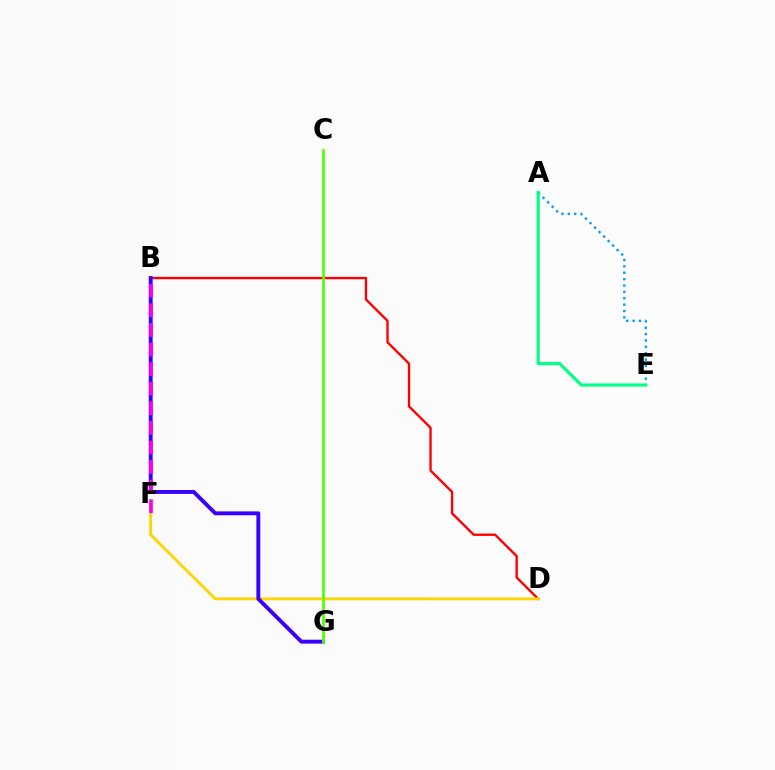{('B', 'D'): [{'color': '#ff0000', 'line_style': 'solid', 'thickness': 1.69}], ('D', 'F'): [{'color': '#ffd500', 'line_style': 'solid', 'thickness': 2.05}], ('B', 'G'): [{'color': '#3700ff', 'line_style': 'solid', 'thickness': 2.81}], ('C', 'G'): [{'color': '#4fff00', 'line_style': 'solid', 'thickness': 1.92}], ('A', 'E'): [{'color': '#009eff', 'line_style': 'dotted', 'thickness': 1.73}, {'color': '#00ff86', 'line_style': 'solid', 'thickness': 2.26}], ('B', 'F'): [{'color': '#ff00ed', 'line_style': 'dashed', 'thickness': 2.66}]}